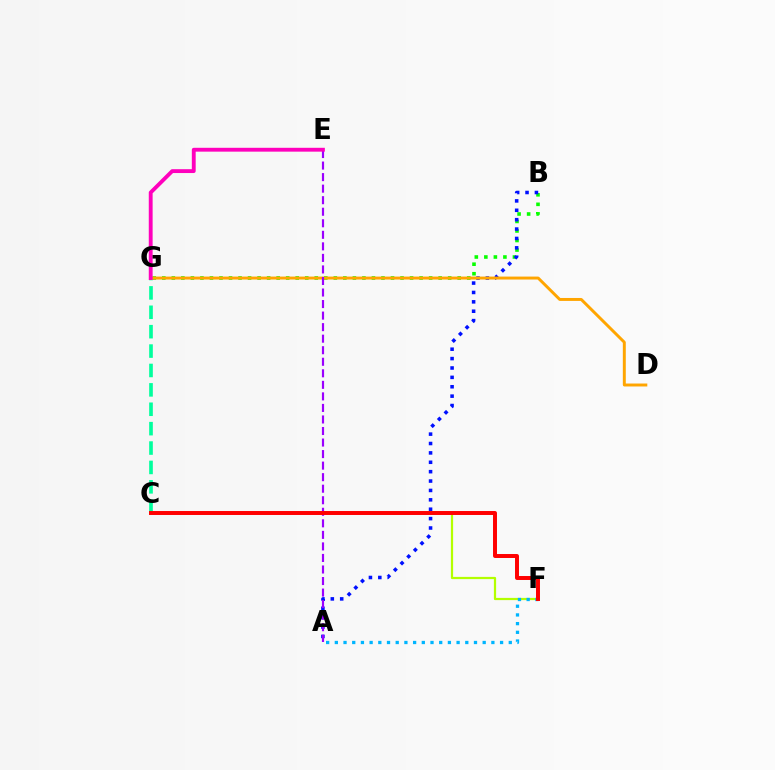{('C', 'F'): [{'color': '#b3ff00', 'line_style': 'solid', 'thickness': 1.6}, {'color': '#ff0000', 'line_style': 'solid', 'thickness': 2.85}], ('B', 'G'): [{'color': '#08ff00', 'line_style': 'dotted', 'thickness': 2.59}], ('A', 'F'): [{'color': '#00b5ff', 'line_style': 'dotted', 'thickness': 2.36}], ('A', 'B'): [{'color': '#0010ff', 'line_style': 'dotted', 'thickness': 2.55}], ('C', 'G'): [{'color': '#00ff9d', 'line_style': 'dashed', 'thickness': 2.63}], ('D', 'G'): [{'color': '#ffa500', 'line_style': 'solid', 'thickness': 2.12}], ('A', 'E'): [{'color': '#9b00ff', 'line_style': 'dashed', 'thickness': 1.57}], ('E', 'G'): [{'color': '#ff00bd', 'line_style': 'solid', 'thickness': 2.78}]}